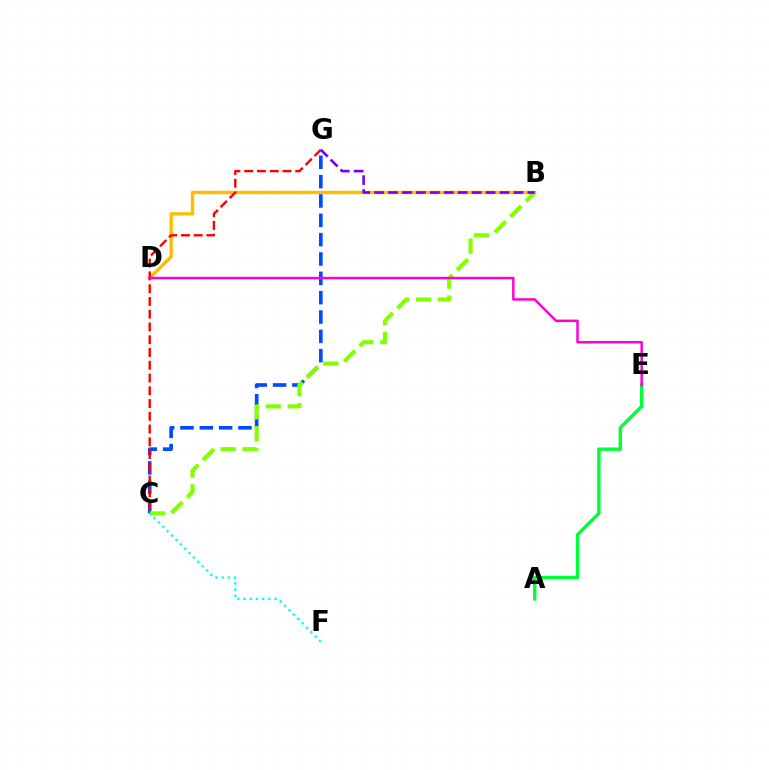{('B', 'D'): [{'color': '#ffbd00', 'line_style': 'solid', 'thickness': 2.46}], ('A', 'E'): [{'color': '#00ff39', 'line_style': 'solid', 'thickness': 2.45}], ('C', 'G'): [{'color': '#004bff', 'line_style': 'dashed', 'thickness': 2.63}, {'color': '#ff0000', 'line_style': 'dashed', 'thickness': 1.73}], ('B', 'C'): [{'color': '#84ff00', 'line_style': 'dashed', 'thickness': 2.98}], ('D', 'E'): [{'color': '#ff00cf', 'line_style': 'solid', 'thickness': 1.79}], ('B', 'G'): [{'color': '#7200ff', 'line_style': 'dashed', 'thickness': 1.89}], ('C', 'F'): [{'color': '#00fff6', 'line_style': 'dotted', 'thickness': 1.68}]}